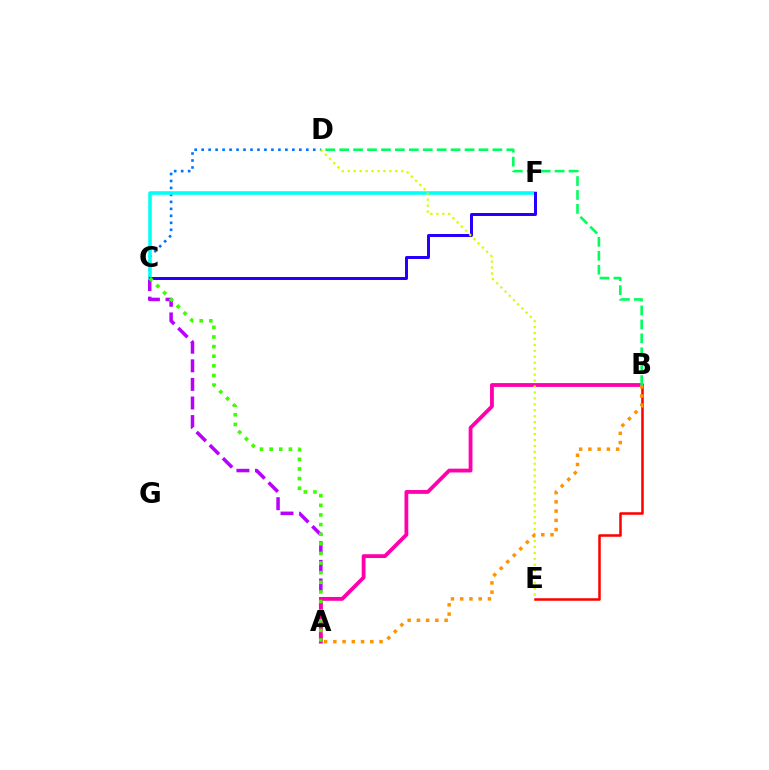{('A', 'C'): [{'color': '#b900ff', 'line_style': 'dashed', 'thickness': 2.52}, {'color': '#3dff00', 'line_style': 'dotted', 'thickness': 2.61}], ('C', 'D'): [{'color': '#0074ff', 'line_style': 'dotted', 'thickness': 1.9}], ('C', 'F'): [{'color': '#00fff6', 'line_style': 'solid', 'thickness': 2.55}, {'color': '#2500ff', 'line_style': 'solid', 'thickness': 2.15}], ('A', 'B'): [{'color': '#ff00ac', 'line_style': 'solid', 'thickness': 2.74}, {'color': '#ff9400', 'line_style': 'dotted', 'thickness': 2.51}], ('D', 'E'): [{'color': '#d1ff00', 'line_style': 'dotted', 'thickness': 1.61}], ('B', 'E'): [{'color': '#ff0000', 'line_style': 'solid', 'thickness': 1.83}], ('B', 'D'): [{'color': '#00ff5c', 'line_style': 'dashed', 'thickness': 1.89}]}